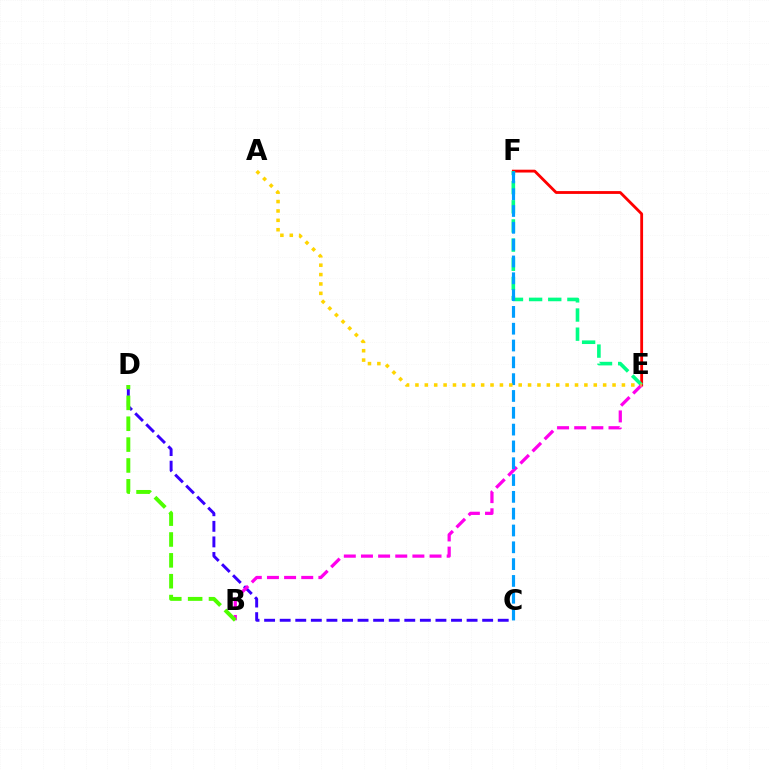{('E', 'F'): [{'color': '#ff0000', 'line_style': 'solid', 'thickness': 2.03}, {'color': '#00ff86', 'line_style': 'dashed', 'thickness': 2.6}], ('C', 'D'): [{'color': '#3700ff', 'line_style': 'dashed', 'thickness': 2.12}], ('B', 'E'): [{'color': '#ff00ed', 'line_style': 'dashed', 'thickness': 2.33}], ('B', 'D'): [{'color': '#4fff00', 'line_style': 'dashed', 'thickness': 2.83}], ('C', 'F'): [{'color': '#009eff', 'line_style': 'dashed', 'thickness': 2.28}], ('A', 'E'): [{'color': '#ffd500', 'line_style': 'dotted', 'thickness': 2.55}]}